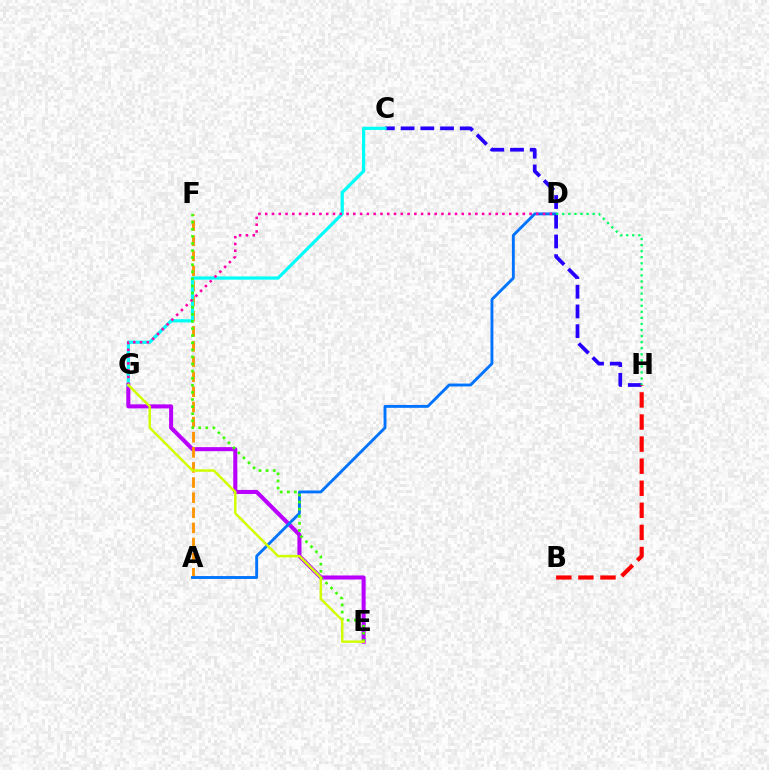{('E', 'G'): [{'color': '#b900ff', 'line_style': 'solid', 'thickness': 2.92}, {'color': '#d1ff00', 'line_style': 'solid', 'thickness': 1.78}], ('A', 'F'): [{'color': '#ff9400', 'line_style': 'dashed', 'thickness': 2.05}], ('A', 'D'): [{'color': '#0074ff', 'line_style': 'solid', 'thickness': 2.07}], ('C', 'H'): [{'color': '#2500ff', 'line_style': 'dashed', 'thickness': 2.68}], ('C', 'G'): [{'color': '#00fff6', 'line_style': 'solid', 'thickness': 2.31}], ('E', 'F'): [{'color': '#3dff00', 'line_style': 'dotted', 'thickness': 1.93}], ('B', 'H'): [{'color': '#ff0000', 'line_style': 'dashed', 'thickness': 3.0}], ('D', 'G'): [{'color': '#ff00ac', 'line_style': 'dotted', 'thickness': 1.84}], ('D', 'H'): [{'color': '#00ff5c', 'line_style': 'dotted', 'thickness': 1.65}]}